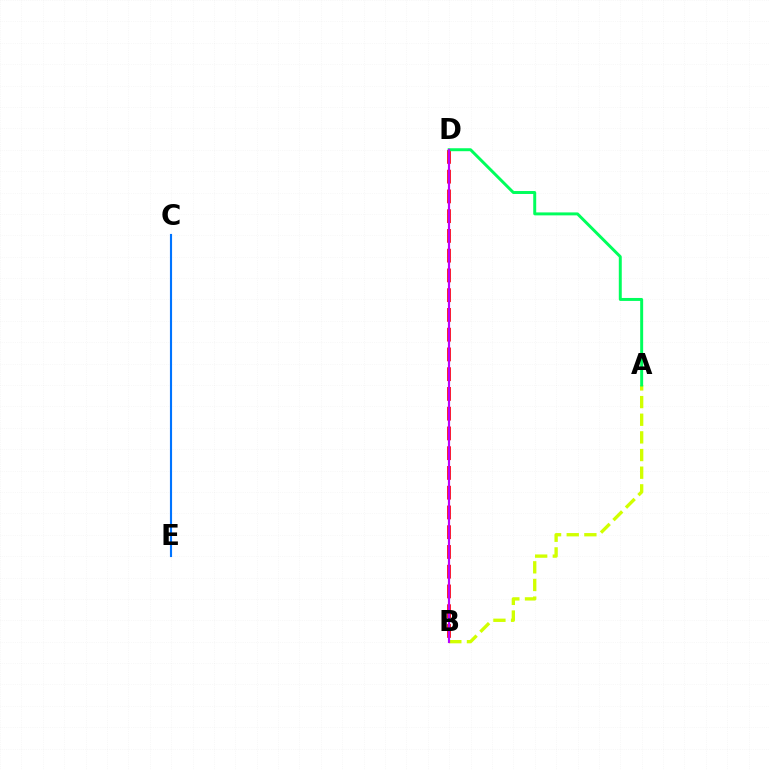{('A', 'B'): [{'color': '#d1ff00', 'line_style': 'dashed', 'thickness': 2.4}], ('C', 'E'): [{'color': '#0074ff', 'line_style': 'solid', 'thickness': 1.54}], ('B', 'D'): [{'color': '#ff0000', 'line_style': 'dashed', 'thickness': 2.68}, {'color': '#b900ff', 'line_style': 'solid', 'thickness': 1.57}], ('A', 'D'): [{'color': '#00ff5c', 'line_style': 'solid', 'thickness': 2.13}]}